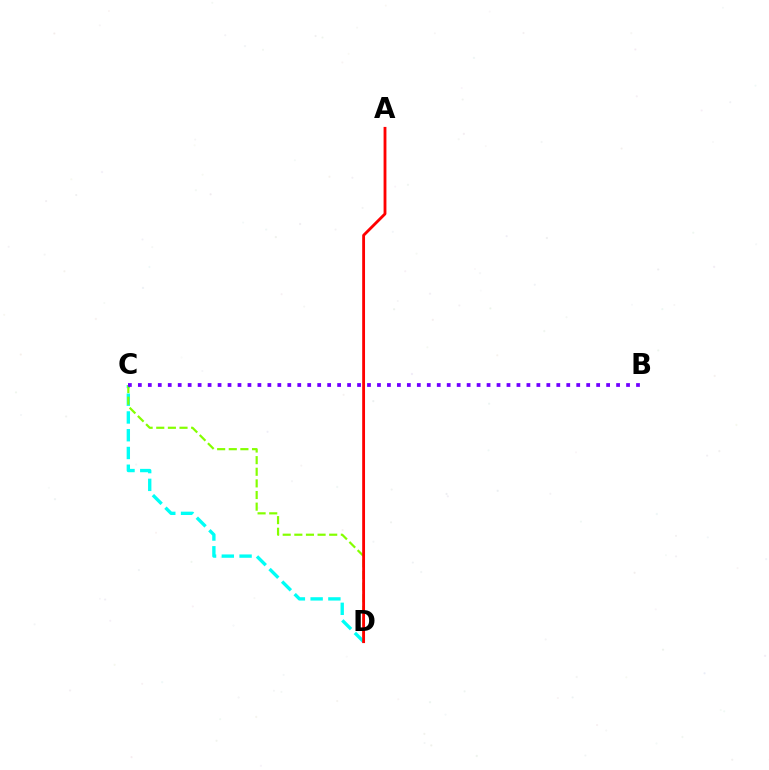{('C', 'D'): [{'color': '#00fff6', 'line_style': 'dashed', 'thickness': 2.41}, {'color': '#84ff00', 'line_style': 'dashed', 'thickness': 1.58}], ('A', 'D'): [{'color': '#ff0000', 'line_style': 'solid', 'thickness': 2.04}], ('B', 'C'): [{'color': '#7200ff', 'line_style': 'dotted', 'thickness': 2.71}]}